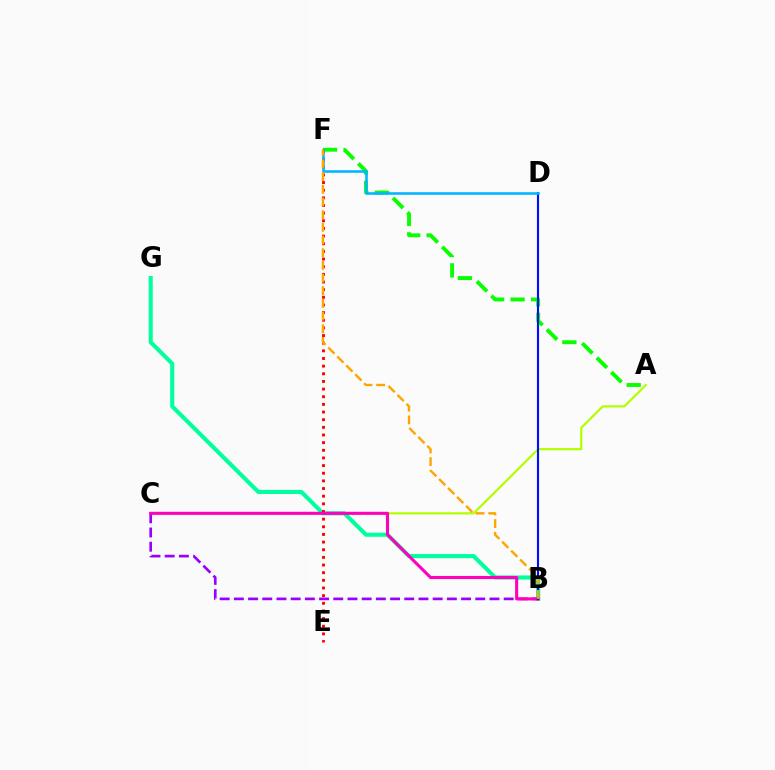{('B', 'C'): [{'color': '#9b00ff', 'line_style': 'dashed', 'thickness': 1.93}, {'color': '#ff00bd', 'line_style': 'solid', 'thickness': 2.22}], ('A', 'F'): [{'color': '#08ff00', 'line_style': 'dashed', 'thickness': 2.78}], ('A', 'C'): [{'color': '#b3ff00', 'line_style': 'solid', 'thickness': 1.59}], ('B', 'G'): [{'color': '#00ff9d', 'line_style': 'solid', 'thickness': 2.94}], ('E', 'F'): [{'color': '#ff0000', 'line_style': 'dotted', 'thickness': 2.08}], ('B', 'D'): [{'color': '#0010ff', 'line_style': 'solid', 'thickness': 1.53}], ('D', 'F'): [{'color': '#00b5ff', 'line_style': 'solid', 'thickness': 1.84}], ('B', 'F'): [{'color': '#ffa500', 'line_style': 'dashed', 'thickness': 1.72}]}